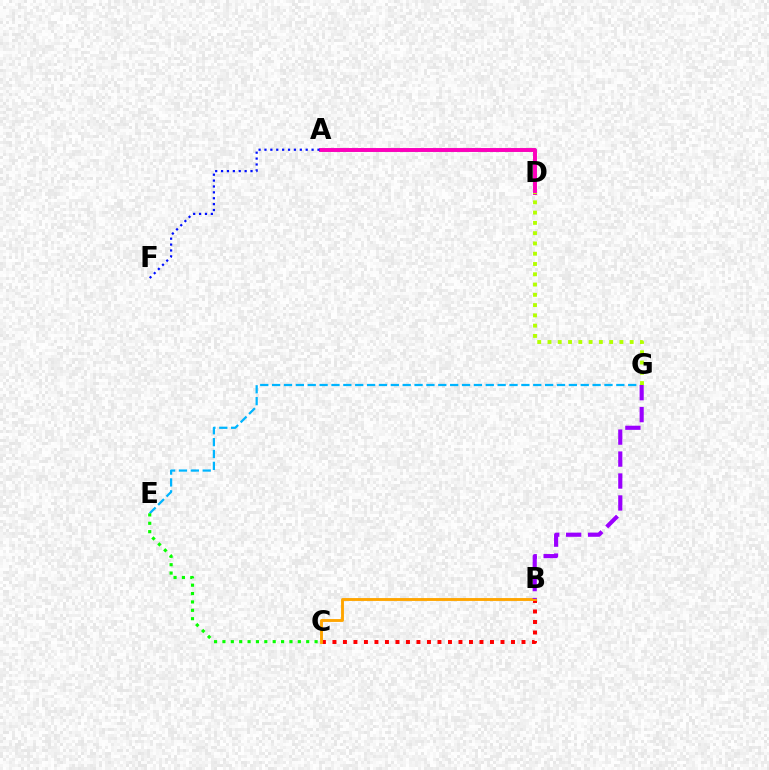{('A', 'D'): [{'color': '#00ff9d', 'line_style': 'solid', 'thickness': 2.53}, {'color': '#ff00bd', 'line_style': 'solid', 'thickness': 2.82}], ('E', 'G'): [{'color': '#00b5ff', 'line_style': 'dashed', 'thickness': 1.61}], ('B', 'C'): [{'color': '#ff0000', 'line_style': 'dotted', 'thickness': 2.85}, {'color': '#ffa500', 'line_style': 'solid', 'thickness': 2.07}], ('C', 'E'): [{'color': '#08ff00', 'line_style': 'dotted', 'thickness': 2.28}], ('D', 'G'): [{'color': '#b3ff00', 'line_style': 'dotted', 'thickness': 2.79}], ('A', 'F'): [{'color': '#0010ff', 'line_style': 'dotted', 'thickness': 1.6}], ('B', 'G'): [{'color': '#9b00ff', 'line_style': 'dashed', 'thickness': 2.98}]}